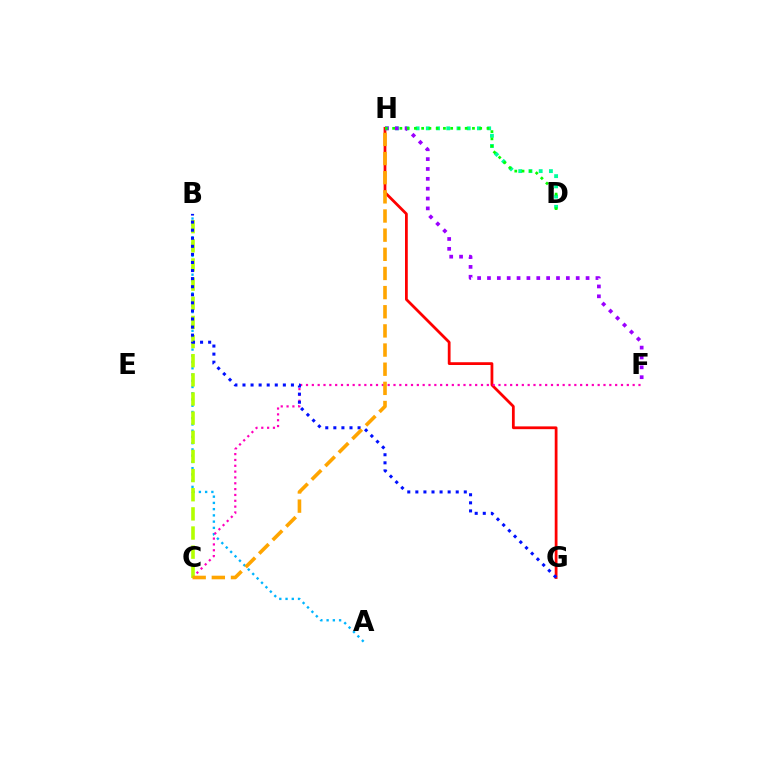{('A', 'B'): [{'color': '#00b5ff', 'line_style': 'dotted', 'thickness': 1.7}], ('G', 'H'): [{'color': '#ff0000', 'line_style': 'solid', 'thickness': 2.0}], ('C', 'F'): [{'color': '#ff00bd', 'line_style': 'dotted', 'thickness': 1.58}], ('D', 'H'): [{'color': '#00ff9d', 'line_style': 'dotted', 'thickness': 2.78}, {'color': '#08ff00', 'line_style': 'dotted', 'thickness': 1.97}], ('B', 'C'): [{'color': '#b3ff00', 'line_style': 'dashed', 'thickness': 2.6}], ('B', 'G'): [{'color': '#0010ff', 'line_style': 'dotted', 'thickness': 2.19}], ('C', 'H'): [{'color': '#ffa500', 'line_style': 'dashed', 'thickness': 2.6}], ('F', 'H'): [{'color': '#9b00ff', 'line_style': 'dotted', 'thickness': 2.68}]}